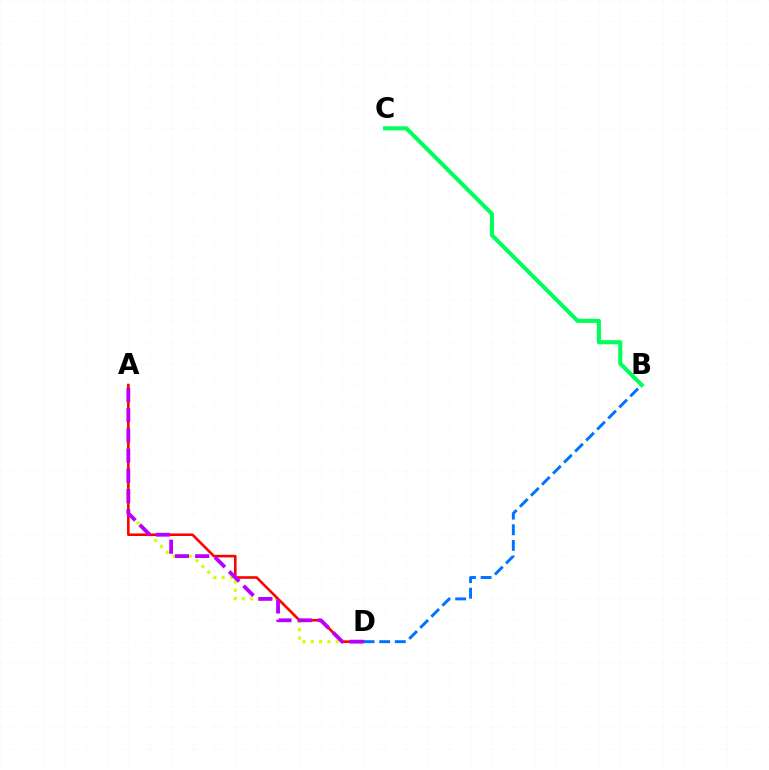{('A', 'D'): [{'color': '#d1ff00', 'line_style': 'dotted', 'thickness': 2.25}, {'color': '#ff0000', 'line_style': 'solid', 'thickness': 1.86}, {'color': '#b900ff', 'line_style': 'dashed', 'thickness': 2.75}], ('B', 'D'): [{'color': '#0074ff', 'line_style': 'dashed', 'thickness': 2.12}], ('B', 'C'): [{'color': '#00ff5c', 'line_style': 'solid', 'thickness': 2.95}]}